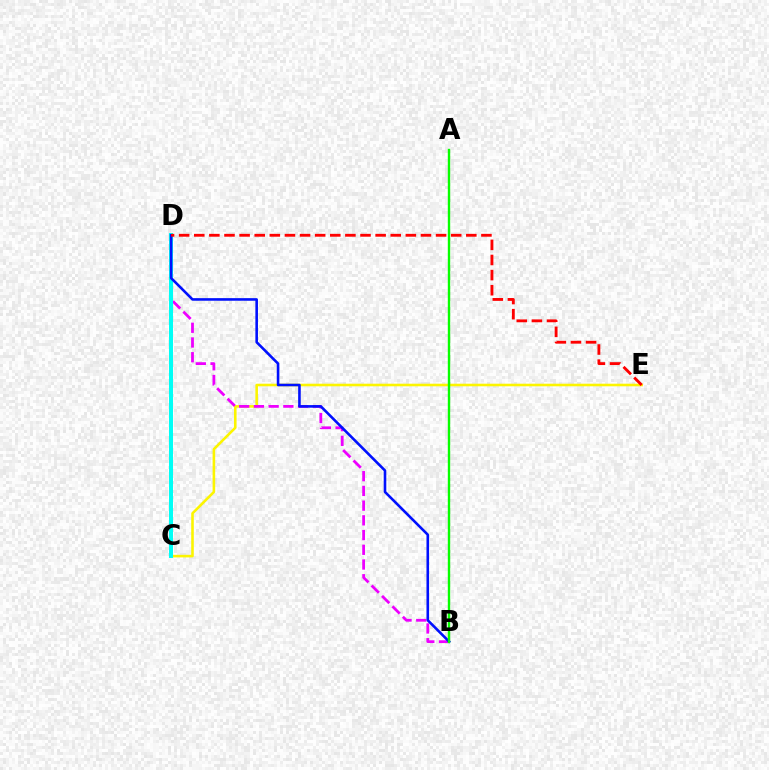{('C', 'E'): [{'color': '#fcf500', 'line_style': 'solid', 'thickness': 1.86}], ('B', 'D'): [{'color': '#ee00ff', 'line_style': 'dashed', 'thickness': 2.0}, {'color': '#0010ff', 'line_style': 'solid', 'thickness': 1.87}], ('C', 'D'): [{'color': '#00fff6', 'line_style': 'solid', 'thickness': 2.88}], ('A', 'B'): [{'color': '#08ff00', 'line_style': 'solid', 'thickness': 1.72}], ('D', 'E'): [{'color': '#ff0000', 'line_style': 'dashed', 'thickness': 2.05}]}